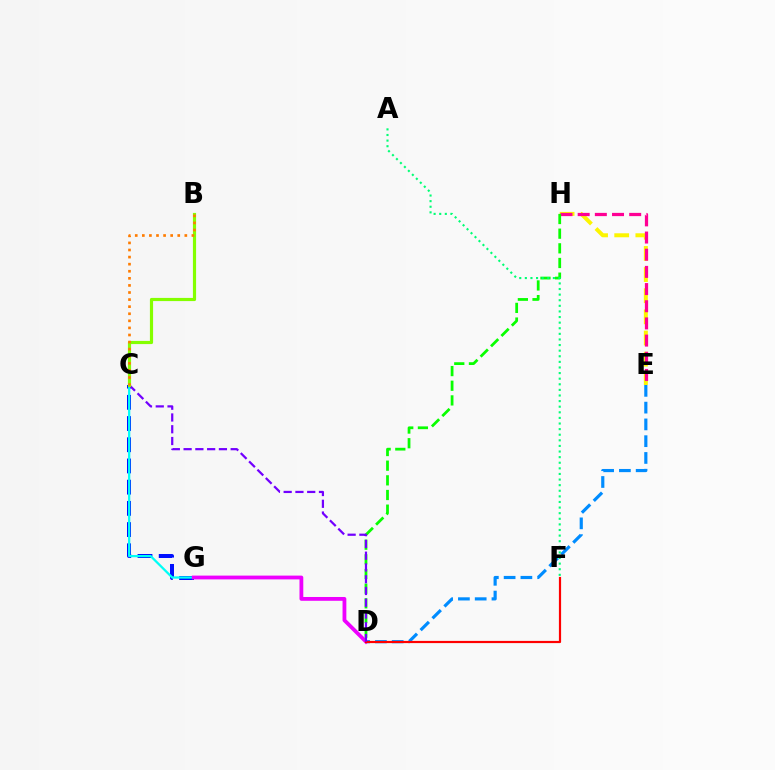{('D', 'E'): [{'color': '#008cff', 'line_style': 'dashed', 'thickness': 2.28}], ('E', 'H'): [{'color': '#fcf500', 'line_style': 'dashed', 'thickness': 2.87}, {'color': '#ff0094', 'line_style': 'dashed', 'thickness': 2.33}], ('C', 'G'): [{'color': '#0010ff', 'line_style': 'dashed', 'thickness': 2.88}, {'color': '#00fff6', 'line_style': 'solid', 'thickness': 1.62}], ('D', 'G'): [{'color': '#ee00ff', 'line_style': 'solid', 'thickness': 2.74}], ('D', 'H'): [{'color': '#08ff00', 'line_style': 'dashed', 'thickness': 1.99}], ('A', 'F'): [{'color': '#00ff74', 'line_style': 'dotted', 'thickness': 1.52}], ('D', 'F'): [{'color': '#ff0000', 'line_style': 'solid', 'thickness': 1.58}], ('C', 'D'): [{'color': '#7200ff', 'line_style': 'dashed', 'thickness': 1.6}], ('B', 'C'): [{'color': '#84ff00', 'line_style': 'solid', 'thickness': 2.28}, {'color': '#ff7c00', 'line_style': 'dotted', 'thickness': 1.92}]}